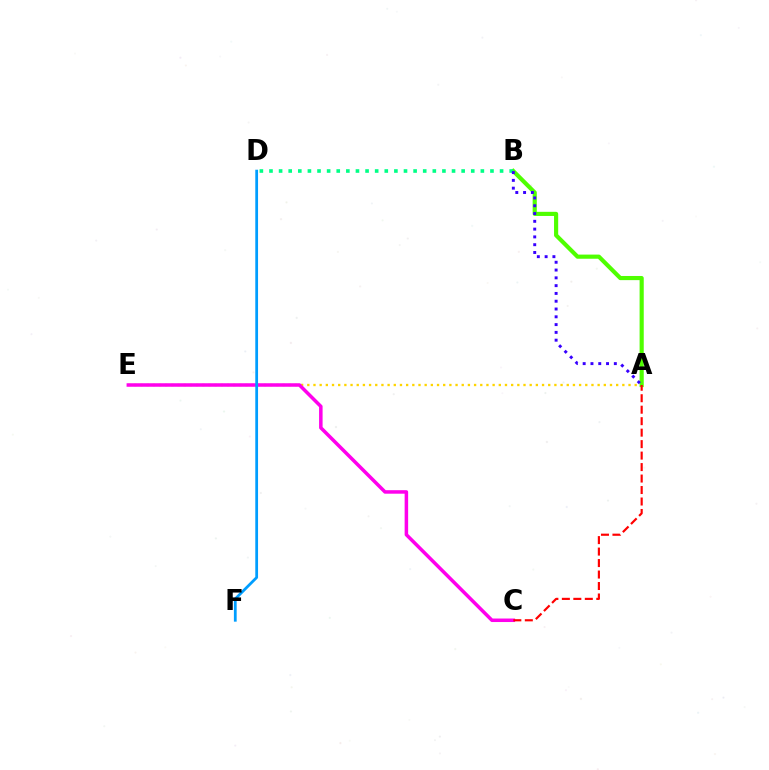{('A', 'E'): [{'color': '#ffd500', 'line_style': 'dotted', 'thickness': 1.68}], ('A', 'B'): [{'color': '#4fff00', 'line_style': 'solid', 'thickness': 2.99}, {'color': '#3700ff', 'line_style': 'dotted', 'thickness': 2.12}], ('C', 'E'): [{'color': '#ff00ed', 'line_style': 'solid', 'thickness': 2.53}], ('B', 'D'): [{'color': '#00ff86', 'line_style': 'dotted', 'thickness': 2.61}], ('A', 'C'): [{'color': '#ff0000', 'line_style': 'dashed', 'thickness': 1.56}], ('D', 'F'): [{'color': '#009eff', 'line_style': 'solid', 'thickness': 1.99}]}